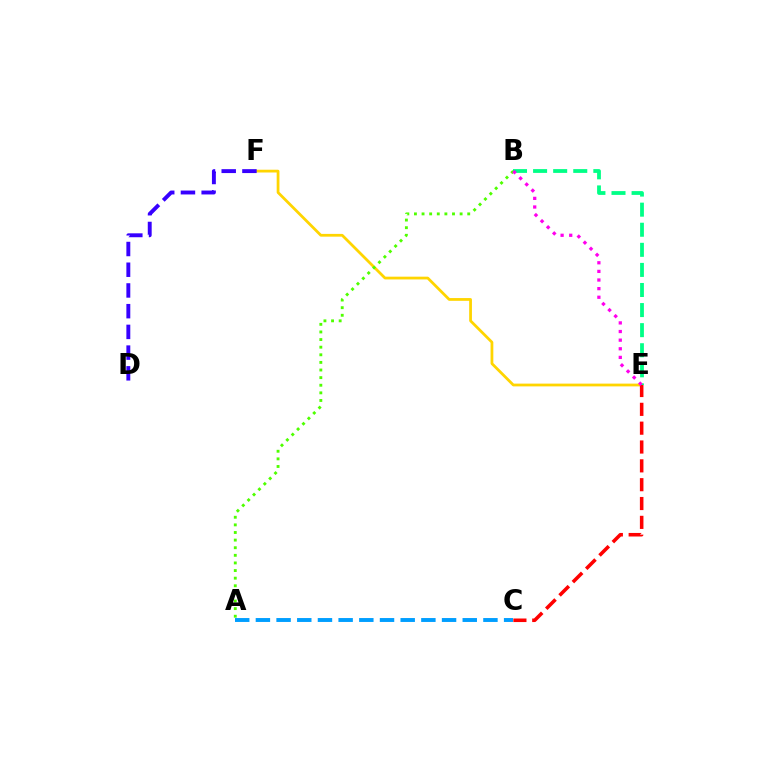{('A', 'C'): [{'color': '#009eff', 'line_style': 'dashed', 'thickness': 2.81}], ('E', 'F'): [{'color': '#ffd500', 'line_style': 'solid', 'thickness': 1.99}], ('C', 'E'): [{'color': '#ff0000', 'line_style': 'dashed', 'thickness': 2.56}], ('B', 'E'): [{'color': '#00ff86', 'line_style': 'dashed', 'thickness': 2.73}, {'color': '#ff00ed', 'line_style': 'dotted', 'thickness': 2.34}], ('A', 'B'): [{'color': '#4fff00', 'line_style': 'dotted', 'thickness': 2.07}], ('D', 'F'): [{'color': '#3700ff', 'line_style': 'dashed', 'thickness': 2.81}]}